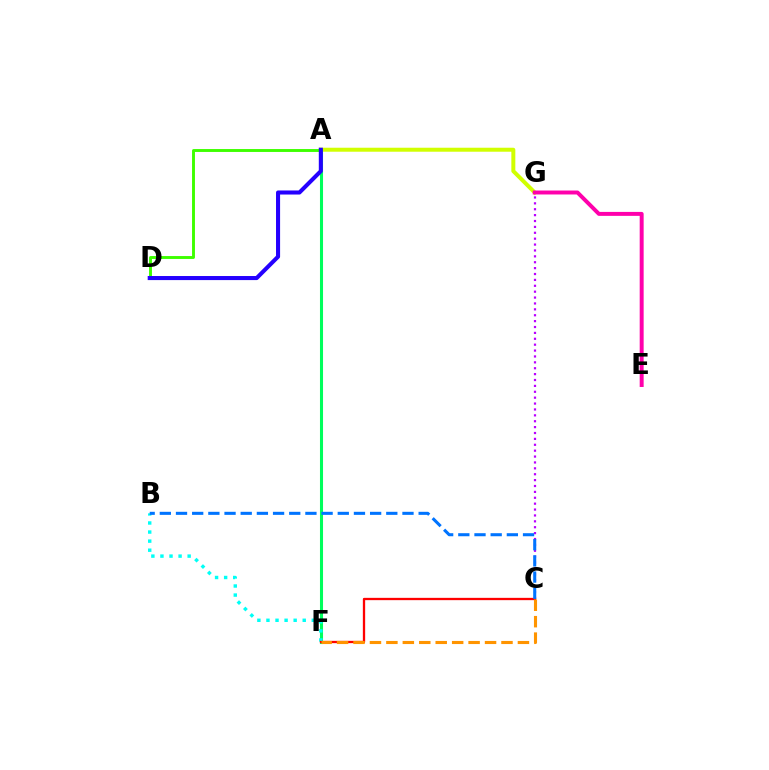{('A', 'F'): [{'color': '#00ff5c', 'line_style': 'solid', 'thickness': 2.2}], ('B', 'F'): [{'color': '#00fff6', 'line_style': 'dotted', 'thickness': 2.46}], ('C', 'G'): [{'color': '#b900ff', 'line_style': 'dotted', 'thickness': 1.6}], ('A', 'G'): [{'color': '#d1ff00', 'line_style': 'solid', 'thickness': 2.87}], ('A', 'D'): [{'color': '#3dff00', 'line_style': 'solid', 'thickness': 2.09}, {'color': '#2500ff', 'line_style': 'solid', 'thickness': 2.93}], ('C', 'F'): [{'color': '#ff0000', 'line_style': 'solid', 'thickness': 1.66}, {'color': '#ff9400', 'line_style': 'dashed', 'thickness': 2.23}], ('B', 'C'): [{'color': '#0074ff', 'line_style': 'dashed', 'thickness': 2.2}], ('E', 'G'): [{'color': '#ff00ac', 'line_style': 'solid', 'thickness': 2.85}]}